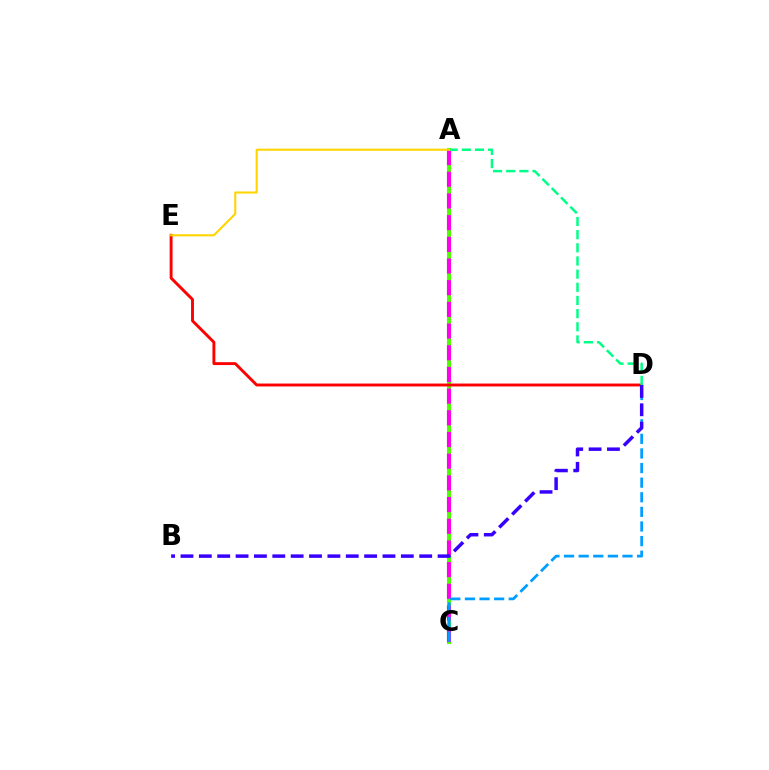{('A', 'C'): [{'color': '#4fff00', 'line_style': 'solid', 'thickness': 2.95}, {'color': '#ff00ed', 'line_style': 'dashed', 'thickness': 2.95}], ('D', 'E'): [{'color': '#ff0000', 'line_style': 'solid', 'thickness': 2.09}], ('C', 'D'): [{'color': '#009eff', 'line_style': 'dashed', 'thickness': 1.98}], ('A', 'D'): [{'color': '#00ff86', 'line_style': 'dashed', 'thickness': 1.79}], ('B', 'D'): [{'color': '#3700ff', 'line_style': 'dashed', 'thickness': 2.49}], ('A', 'E'): [{'color': '#ffd500', 'line_style': 'solid', 'thickness': 1.5}]}